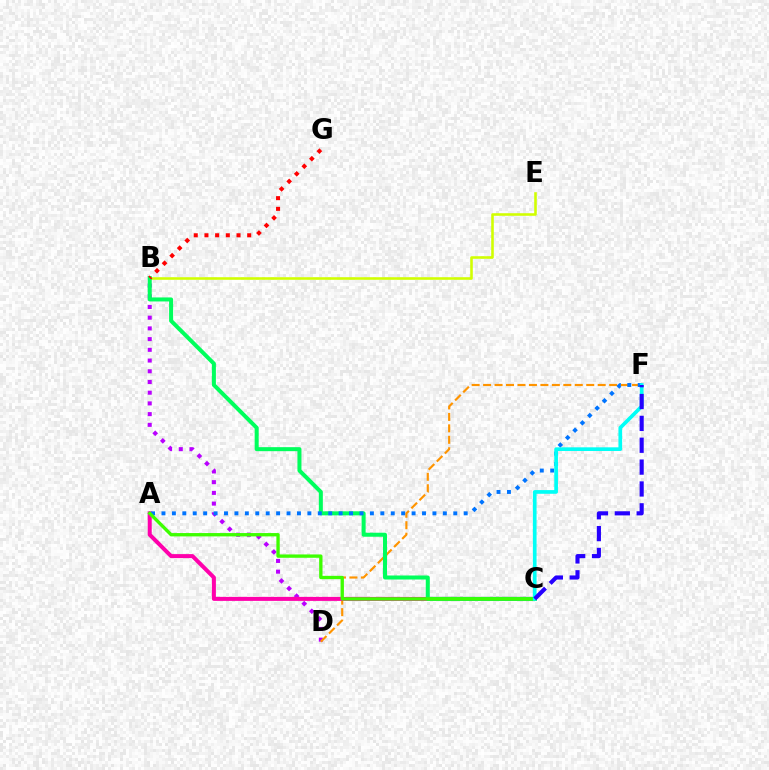{('B', 'D'): [{'color': '#b900ff', 'line_style': 'dotted', 'thickness': 2.91}], ('D', 'F'): [{'color': '#ff9400', 'line_style': 'dashed', 'thickness': 1.56}], ('A', 'C'): [{'color': '#ff00ac', 'line_style': 'solid', 'thickness': 2.88}, {'color': '#3dff00', 'line_style': 'solid', 'thickness': 2.4}], ('B', 'E'): [{'color': '#d1ff00', 'line_style': 'solid', 'thickness': 1.86}], ('B', 'C'): [{'color': '#00ff5c', 'line_style': 'solid', 'thickness': 2.89}], ('A', 'F'): [{'color': '#0074ff', 'line_style': 'dotted', 'thickness': 2.83}], ('B', 'G'): [{'color': '#ff0000', 'line_style': 'dotted', 'thickness': 2.9}], ('C', 'F'): [{'color': '#00fff6', 'line_style': 'solid', 'thickness': 2.65}, {'color': '#2500ff', 'line_style': 'dashed', 'thickness': 2.97}]}